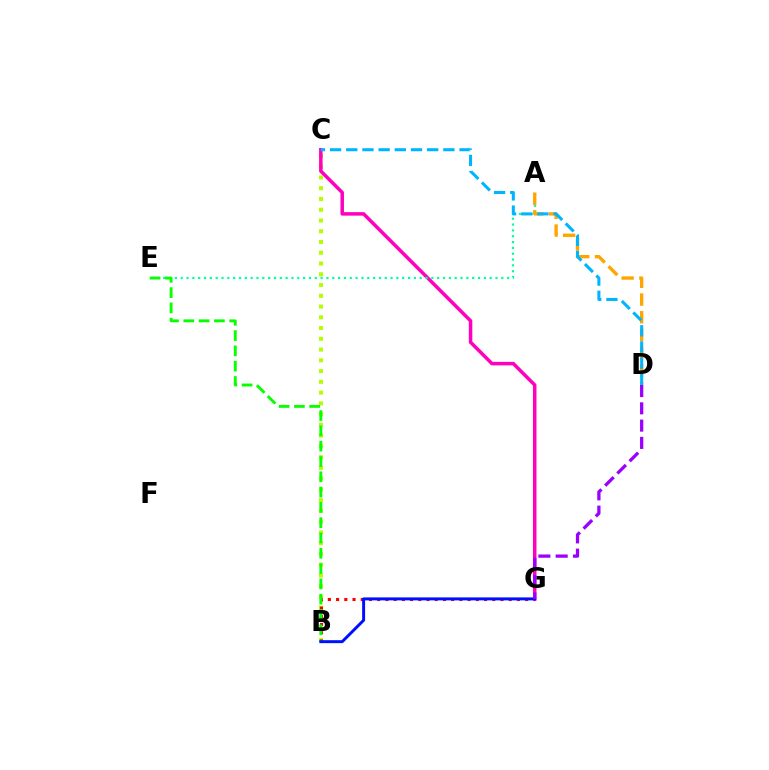{('B', 'C'): [{'color': '#b3ff00', 'line_style': 'dotted', 'thickness': 2.92}], ('B', 'G'): [{'color': '#ff0000', 'line_style': 'dotted', 'thickness': 2.23}, {'color': '#0010ff', 'line_style': 'solid', 'thickness': 2.13}], ('C', 'G'): [{'color': '#ff00bd', 'line_style': 'solid', 'thickness': 2.52}], ('A', 'E'): [{'color': '#00ff9d', 'line_style': 'dotted', 'thickness': 1.58}], ('A', 'D'): [{'color': '#ffa500', 'line_style': 'dashed', 'thickness': 2.41}], ('C', 'D'): [{'color': '#00b5ff', 'line_style': 'dashed', 'thickness': 2.2}], ('B', 'E'): [{'color': '#08ff00', 'line_style': 'dashed', 'thickness': 2.08}], ('D', 'G'): [{'color': '#9b00ff', 'line_style': 'dashed', 'thickness': 2.35}]}